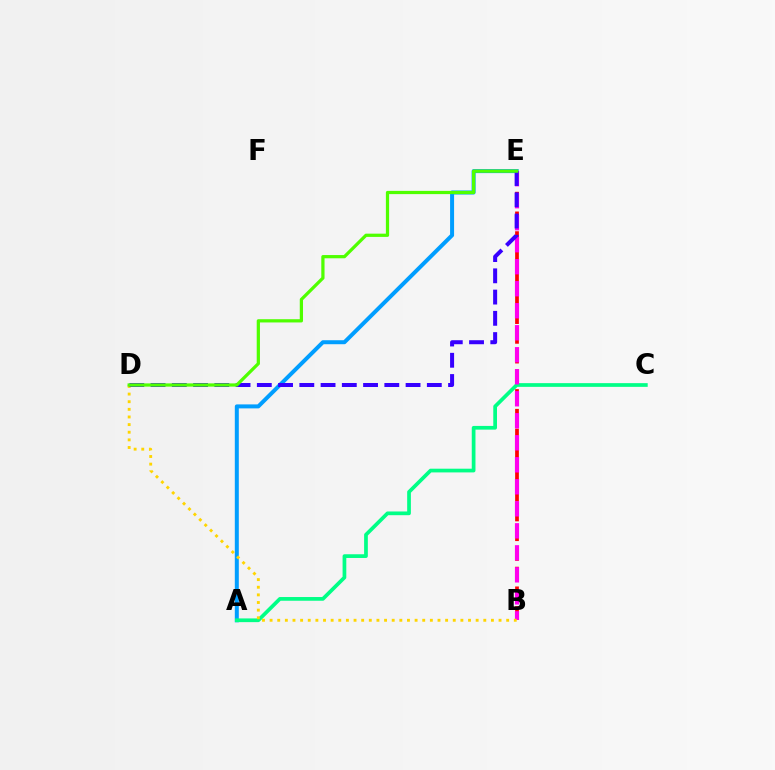{('A', 'E'): [{'color': '#009eff', 'line_style': 'solid', 'thickness': 2.87}], ('A', 'C'): [{'color': '#00ff86', 'line_style': 'solid', 'thickness': 2.67}], ('B', 'E'): [{'color': '#ff0000', 'line_style': 'dashed', 'thickness': 2.68}, {'color': '#ff00ed', 'line_style': 'dashed', 'thickness': 2.99}], ('B', 'D'): [{'color': '#ffd500', 'line_style': 'dotted', 'thickness': 2.07}], ('D', 'E'): [{'color': '#3700ff', 'line_style': 'dashed', 'thickness': 2.89}, {'color': '#4fff00', 'line_style': 'solid', 'thickness': 2.33}]}